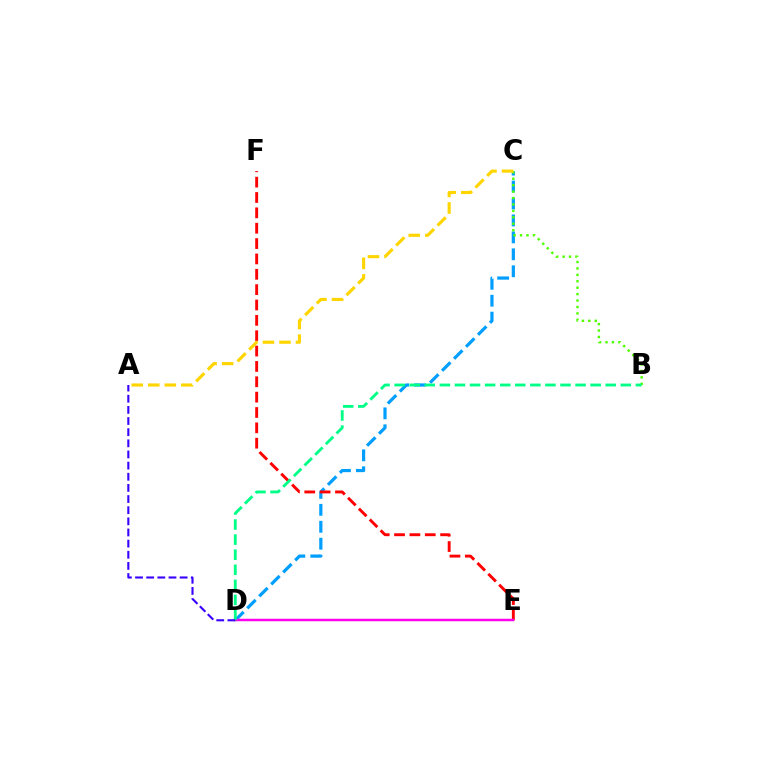{('C', 'D'): [{'color': '#009eff', 'line_style': 'dashed', 'thickness': 2.3}], ('E', 'F'): [{'color': '#ff0000', 'line_style': 'dashed', 'thickness': 2.09}], ('D', 'E'): [{'color': '#ff00ed', 'line_style': 'solid', 'thickness': 1.79}], ('B', 'C'): [{'color': '#4fff00', 'line_style': 'dotted', 'thickness': 1.75}], ('A', 'C'): [{'color': '#ffd500', 'line_style': 'dashed', 'thickness': 2.25}], ('B', 'D'): [{'color': '#00ff86', 'line_style': 'dashed', 'thickness': 2.05}], ('A', 'D'): [{'color': '#3700ff', 'line_style': 'dashed', 'thickness': 1.51}]}